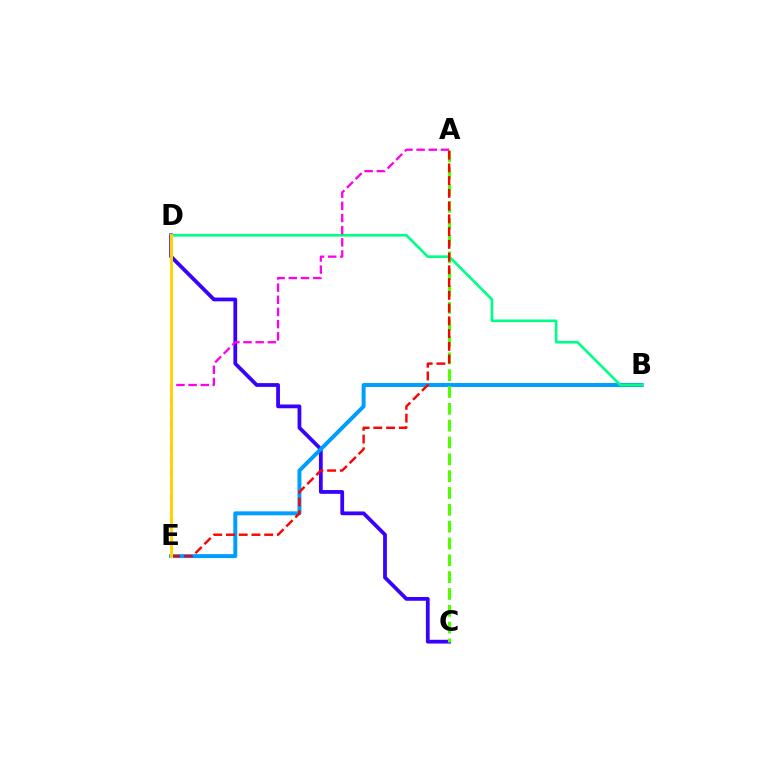{('C', 'D'): [{'color': '#3700ff', 'line_style': 'solid', 'thickness': 2.71}], ('B', 'E'): [{'color': '#009eff', 'line_style': 'solid', 'thickness': 2.85}], ('B', 'D'): [{'color': '#00ff86', 'line_style': 'solid', 'thickness': 1.91}], ('A', 'E'): [{'color': '#ff00ed', 'line_style': 'dashed', 'thickness': 1.65}, {'color': '#ff0000', 'line_style': 'dashed', 'thickness': 1.73}], ('A', 'C'): [{'color': '#4fff00', 'line_style': 'dashed', 'thickness': 2.29}], ('D', 'E'): [{'color': '#ffd500', 'line_style': 'solid', 'thickness': 2.12}]}